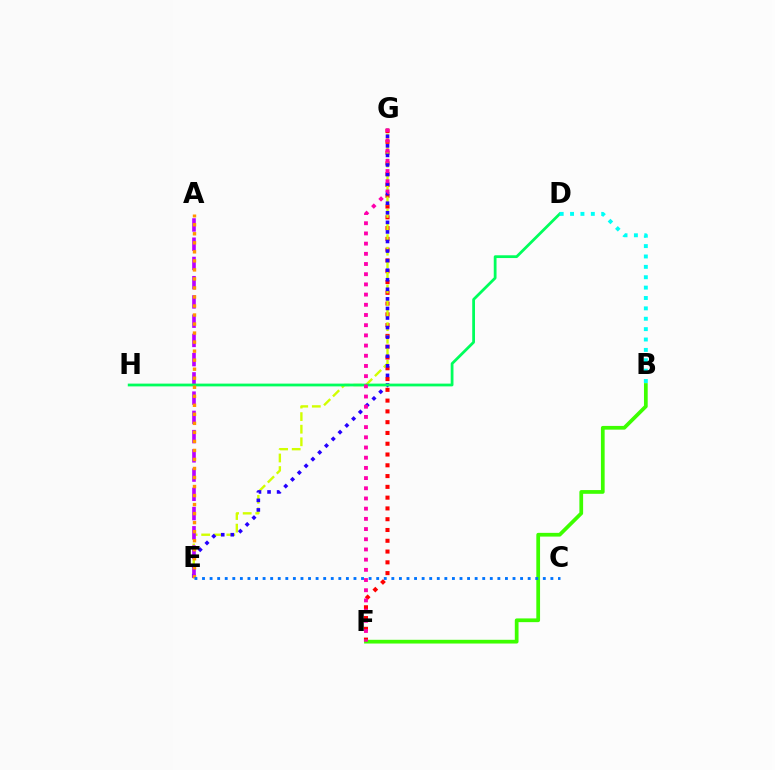{('F', 'G'): [{'color': '#ff0000', 'line_style': 'dotted', 'thickness': 2.93}, {'color': '#ff00ac', 'line_style': 'dotted', 'thickness': 2.77}], ('E', 'G'): [{'color': '#d1ff00', 'line_style': 'dashed', 'thickness': 1.71}, {'color': '#2500ff', 'line_style': 'dotted', 'thickness': 2.6}], ('B', 'F'): [{'color': '#3dff00', 'line_style': 'solid', 'thickness': 2.69}], ('A', 'E'): [{'color': '#b900ff', 'line_style': 'dashed', 'thickness': 2.61}, {'color': '#ff9400', 'line_style': 'dotted', 'thickness': 2.45}], ('D', 'H'): [{'color': '#00ff5c', 'line_style': 'solid', 'thickness': 2.0}], ('B', 'D'): [{'color': '#00fff6', 'line_style': 'dotted', 'thickness': 2.82}], ('C', 'E'): [{'color': '#0074ff', 'line_style': 'dotted', 'thickness': 2.06}]}